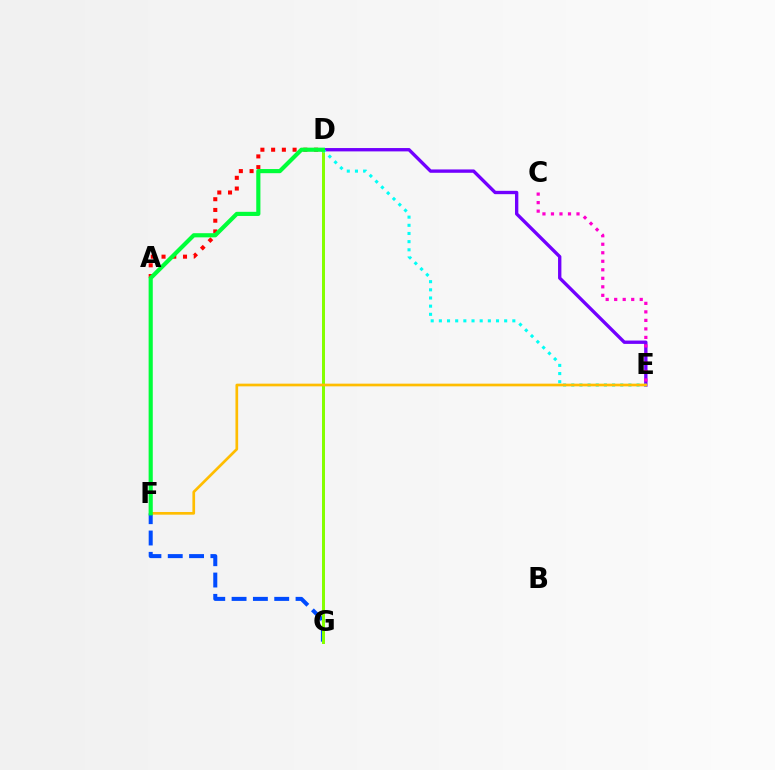{('A', 'D'): [{'color': '#ff0000', 'line_style': 'dotted', 'thickness': 2.92}], ('D', 'E'): [{'color': '#7200ff', 'line_style': 'solid', 'thickness': 2.41}, {'color': '#00fff6', 'line_style': 'dotted', 'thickness': 2.22}], ('C', 'E'): [{'color': '#ff00cf', 'line_style': 'dotted', 'thickness': 2.31}], ('F', 'G'): [{'color': '#004bff', 'line_style': 'dashed', 'thickness': 2.9}], ('D', 'G'): [{'color': '#84ff00', 'line_style': 'solid', 'thickness': 2.15}], ('E', 'F'): [{'color': '#ffbd00', 'line_style': 'solid', 'thickness': 1.93}], ('D', 'F'): [{'color': '#00ff39', 'line_style': 'solid', 'thickness': 2.99}]}